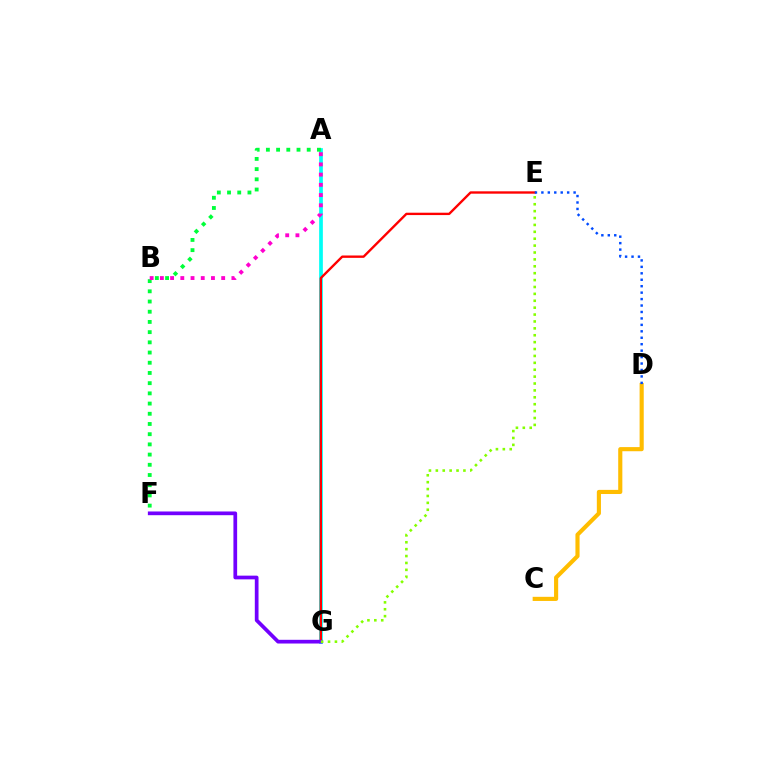{('C', 'D'): [{'color': '#ffbd00', 'line_style': 'solid', 'thickness': 2.97}], ('A', 'G'): [{'color': '#00fff6', 'line_style': 'solid', 'thickness': 2.67}], ('A', 'F'): [{'color': '#00ff39', 'line_style': 'dotted', 'thickness': 2.77}], ('E', 'G'): [{'color': '#ff0000', 'line_style': 'solid', 'thickness': 1.7}, {'color': '#84ff00', 'line_style': 'dotted', 'thickness': 1.87}], ('F', 'G'): [{'color': '#7200ff', 'line_style': 'solid', 'thickness': 2.67}], ('D', 'E'): [{'color': '#004bff', 'line_style': 'dotted', 'thickness': 1.75}], ('A', 'B'): [{'color': '#ff00cf', 'line_style': 'dotted', 'thickness': 2.78}]}